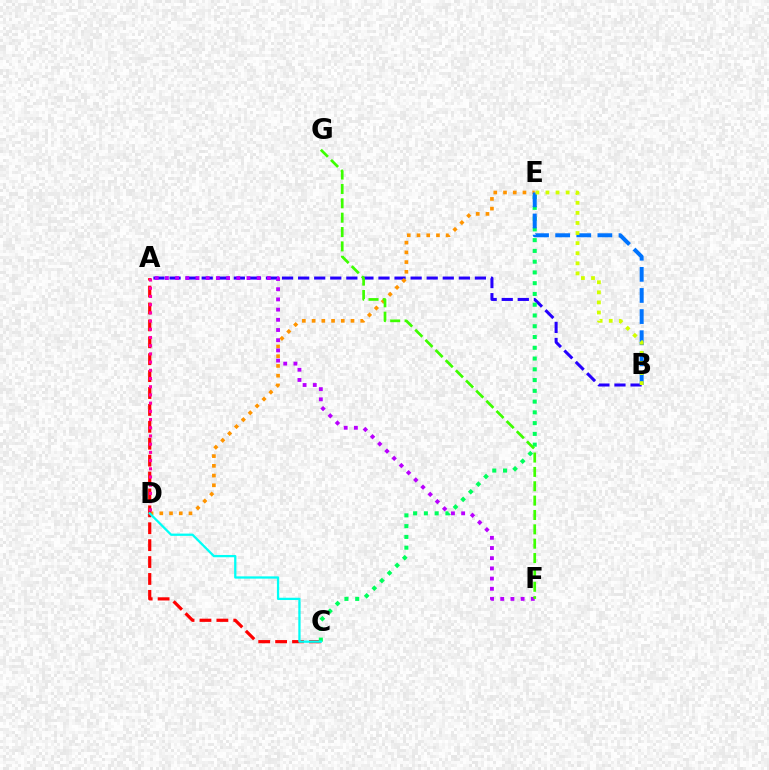{('A', 'B'): [{'color': '#2500ff', 'line_style': 'dashed', 'thickness': 2.18}], ('D', 'E'): [{'color': '#ff9400', 'line_style': 'dotted', 'thickness': 2.64}], ('A', 'C'): [{'color': '#ff0000', 'line_style': 'dashed', 'thickness': 2.3}], ('A', 'F'): [{'color': '#b900ff', 'line_style': 'dotted', 'thickness': 2.77}], ('C', 'E'): [{'color': '#00ff5c', 'line_style': 'dotted', 'thickness': 2.92}], ('F', 'G'): [{'color': '#3dff00', 'line_style': 'dashed', 'thickness': 1.95}], ('C', 'D'): [{'color': '#00fff6', 'line_style': 'solid', 'thickness': 1.64}], ('A', 'D'): [{'color': '#ff00ac', 'line_style': 'dotted', 'thickness': 2.23}], ('B', 'E'): [{'color': '#0074ff', 'line_style': 'dashed', 'thickness': 2.87}, {'color': '#d1ff00', 'line_style': 'dotted', 'thickness': 2.74}]}